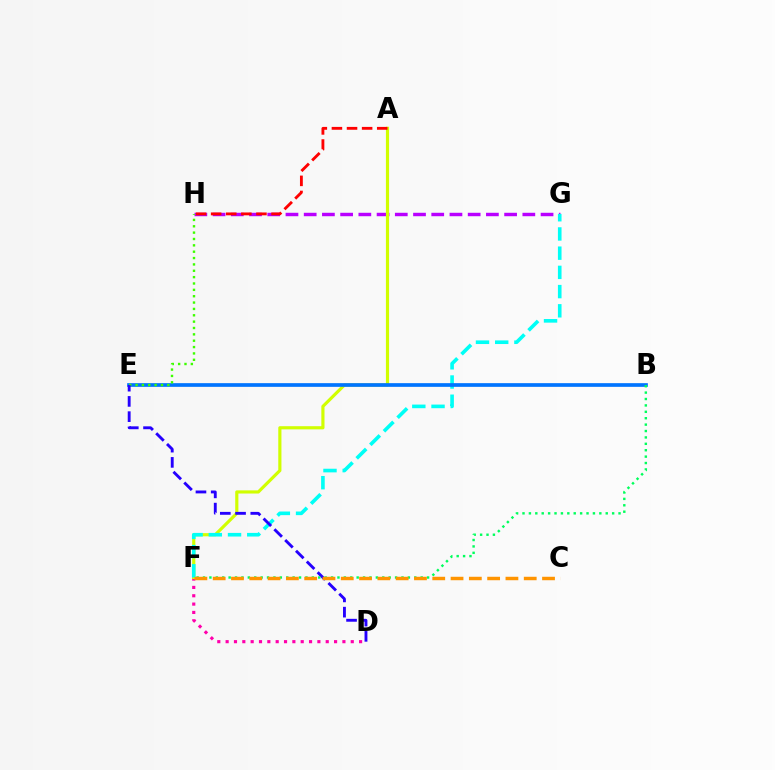{('D', 'F'): [{'color': '#ff00ac', 'line_style': 'dotted', 'thickness': 2.27}], ('G', 'H'): [{'color': '#b900ff', 'line_style': 'dashed', 'thickness': 2.48}], ('A', 'F'): [{'color': '#d1ff00', 'line_style': 'solid', 'thickness': 2.28}], ('A', 'H'): [{'color': '#ff0000', 'line_style': 'dashed', 'thickness': 2.05}], ('F', 'G'): [{'color': '#00fff6', 'line_style': 'dashed', 'thickness': 2.61}], ('B', 'E'): [{'color': '#0074ff', 'line_style': 'solid', 'thickness': 2.65}], ('E', 'H'): [{'color': '#3dff00', 'line_style': 'dotted', 'thickness': 1.73}], ('D', 'E'): [{'color': '#2500ff', 'line_style': 'dashed', 'thickness': 2.07}], ('B', 'F'): [{'color': '#00ff5c', 'line_style': 'dotted', 'thickness': 1.74}], ('C', 'F'): [{'color': '#ff9400', 'line_style': 'dashed', 'thickness': 2.49}]}